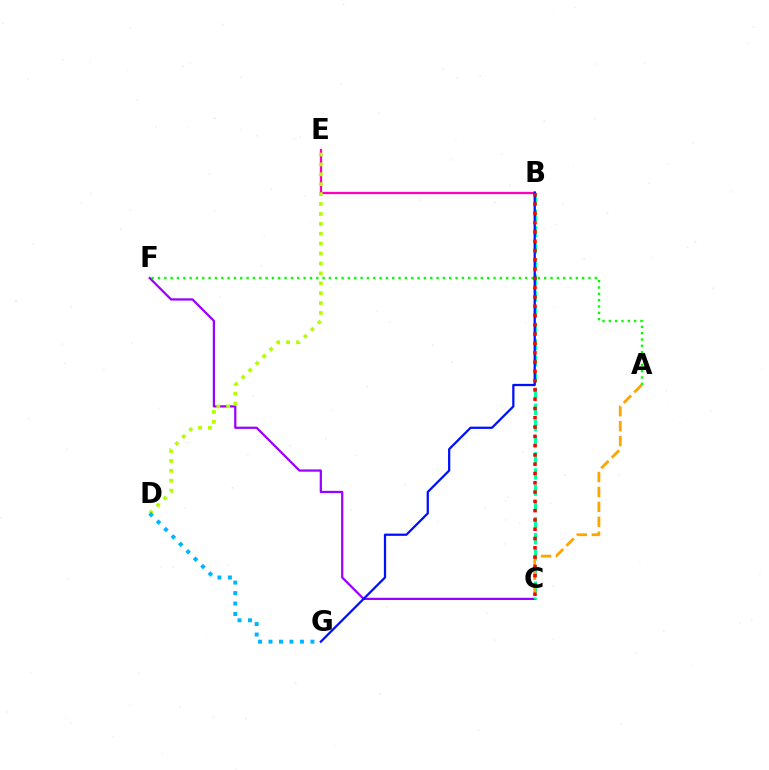{('A', 'F'): [{'color': '#08ff00', 'line_style': 'dotted', 'thickness': 1.72}], ('C', 'F'): [{'color': '#9b00ff', 'line_style': 'solid', 'thickness': 1.61}], ('B', 'C'): [{'color': '#00ff9d', 'line_style': 'dashed', 'thickness': 2.2}, {'color': '#ff0000', 'line_style': 'dotted', 'thickness': 2.52}], ('B', 'E'): [{'color': '#ff00bd', 'line_style': 'solid', 'thickness': 1.65}], ('B', 'G'): [{'color': '#0010ff', 'line_style': 'solid', 'thickness': 1.62}], ('D', 'E'): [{'color': '#b3ff00', 'line_style': 'dotted', 'thickness': 2.69}], ('A', 'C'): [{'color': '#ffa500', 'line_style': 'dashed', 'thickness': 2.03}], ('D', 'G'): [{'color': '#00b5ff', 'line_style': 'dotted', 'thickness': 2.85}]}